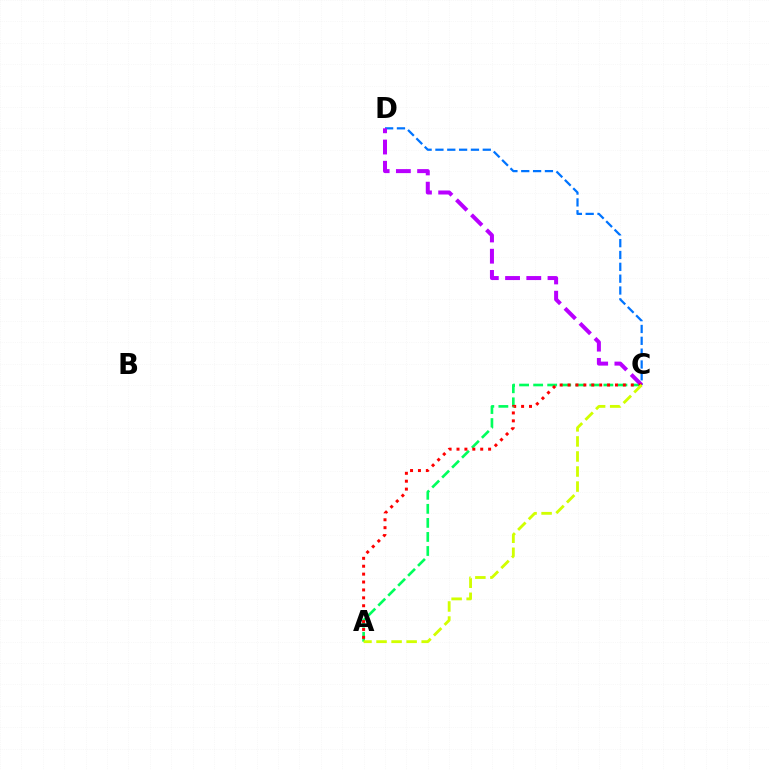{('A', 'C'): [{'color': '#00ff5c', 'line_style': 'dashed', 'thickness': 1.91}, {'color': '#ff0000', 'line_style': 'dotted', 'thickness': 2.15}, {'color': '#d1ff00', 'line_style': 'dashed', 'thickness': 2.04}], ('C', 'D'): [{'color': '#0074ff', 'line_style': 'dashed', 'thickness': 1.61}, {'color': '#b900ff', 'line_style': 'dashed', 'thickness': 2.88}]}